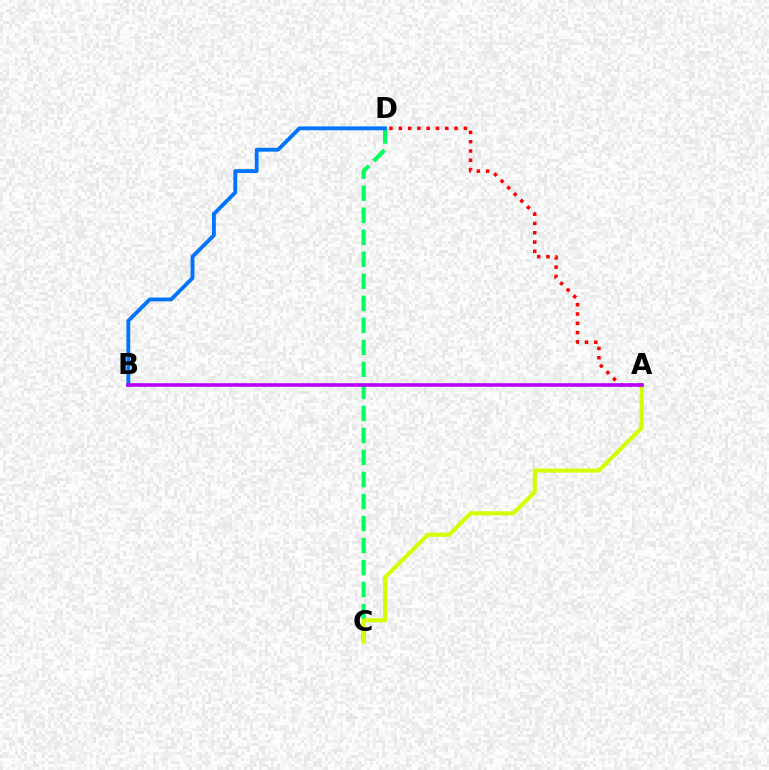{('C', 'D'): [{'color': '#00ff5c', 'line_style': 'dashed', 'thickness': 2.99}], ('A', 'C'): [{'color': '#d1ff00', 'line_style': 'solid', 'thickness': 2.93}], ('A', 'D'): [{'color': '#ff0000', 'line_style': 'dotted', 'thickness': 2.53}], ('B', 'D'): [{'color': '#0074ff', 'line_style': 'solid', 'thickness': 2.77}], ('A', 'B'): [{'color': '#b900ff', 'line_style': 'solid', 'thickness': 2.6}]}